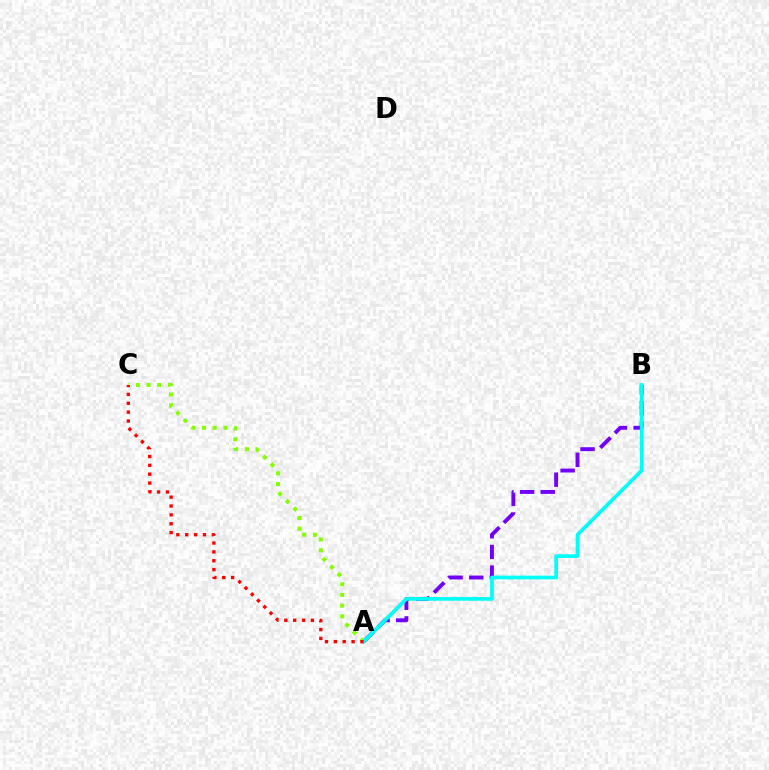{('A', 'B'): [{'color': '#7200ff', 'line_style': 'dashed', 'thickness': 2.8}, {'color': '#00fff6', 'line_style': 'solid', 'thickness': 2.67}], ('A', 'C'): [{'color': '#84ff00', 'line_style': 'dotted', 'thickness': 2.91}, {'color': '#ff0000', 'line_style': 'dotted', 'thickness': 2.41}]}